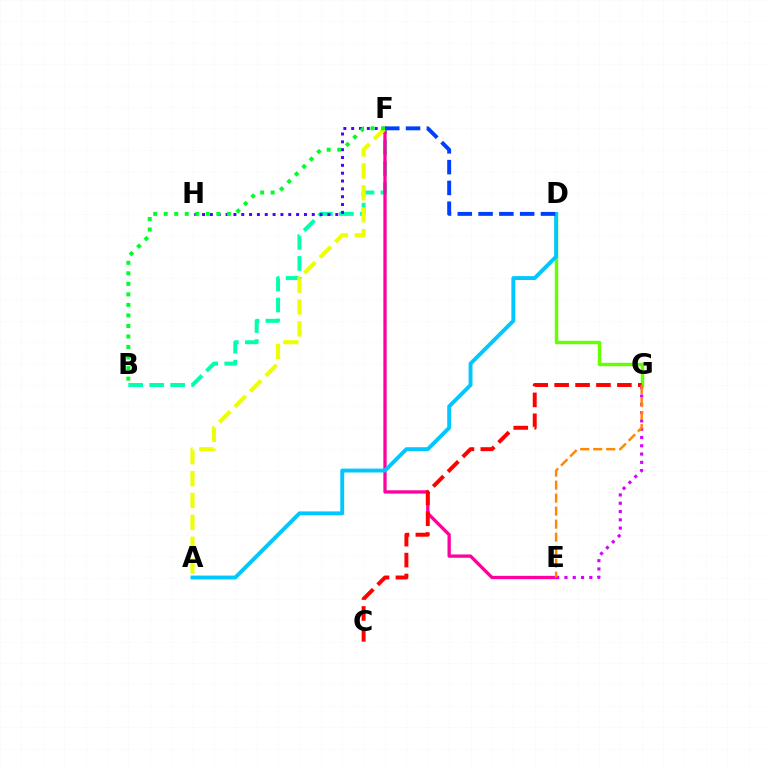{('B', 'F'): [{'color': '#00ffaf', 'line_style': 'dashed', 'thickness': 2.85}, {'color': '#00ff27', 'line_style': 'dotted', 'thickness': 2.86}], ('D', 'G'): [{'color': '#66ff00', 'line_style': 'solid', 'thickness': 2.48}], ('F', 'H'): [{'color': '#4f00ff', 'line_style': 'dotted', 'thickness': 2.13}], ('E', 'F'): [{'color': '#ff00a0', 'line_style': 'solid', 'thickness': 2.38}], ('C', 'G'): [{'color': '#ff0000', 'line_style': 'dashed', 'thickness': 2.84}], ('E', 'G'): [{'color': '#d600ff', 'line_style': 'dotted', 'thickness': 2.25}, {'color': '#ff8800', 'line_style': 'dashed', 'thickness': 1.77}], ('A', 'F'): [{'color': '#eeff00', 'line_style': 'dashed', 'thickness': 2.98}], ('A', 'D'): [{'color': '#00c7ff', 'line_style': 'solid', 'thickness': 2.8}], ('D', 'F'): [{'color': '#003fff', 'line_style': 'dashed', 'thickness': 2.82}]}